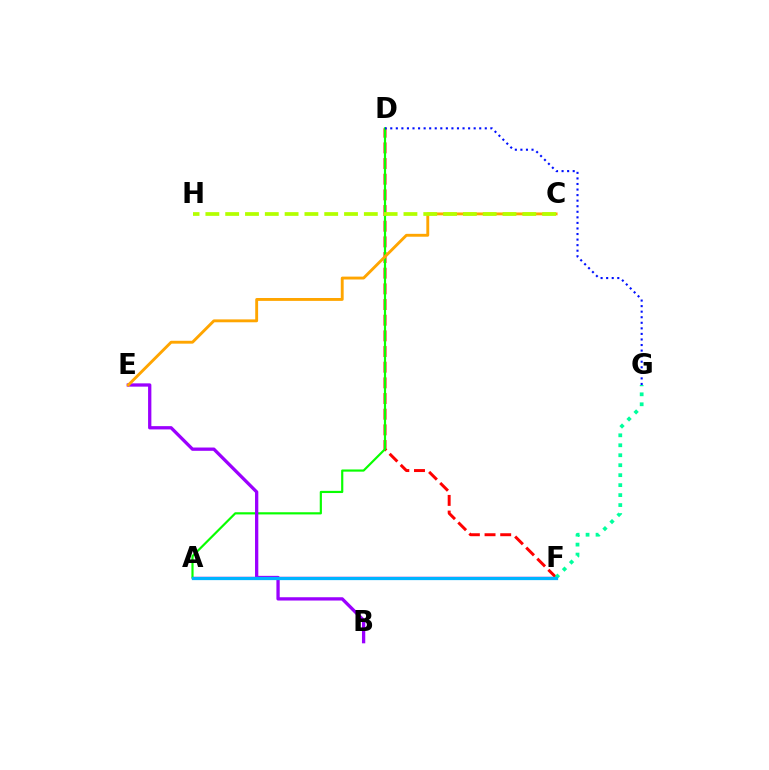{('A', 'F'): [{'color': '#ff00bd', 'line_style': 'solid', 'thickness': 1.72}, {'color': '#00b5ff', 'line_style': 'solid', 'thickness': 2.34}], ('D', 'F'): [{'color': '#ff0000', 'line_style': 'dashed', 'thickness': 2.13}], ('A', 'D'): [{'color': '#08ff00', 'line_style': 'solid', 'thickness': 1.57}], ('D', 'G'): [{'color': '#0010ff', 'line_style': 'dotted', 'thickness': 1.51}], ('F', 'G'): [{'color': '#00ff9d', 'line_style': 'dotted', 'thickness': 2.71}], ('B', 'E'): [{'color': '#9b00ff', 'line_style': 'solid', 'thickness': 2.37}], ('C', 'E'): [{'color': '#ffa500', 'line_style': 'solid', 'thickness': 2.08}], ('C', 'H'): [{'color': '#b3ff00', 'line_style': 'dashed', 'thickness': 2.69}]}